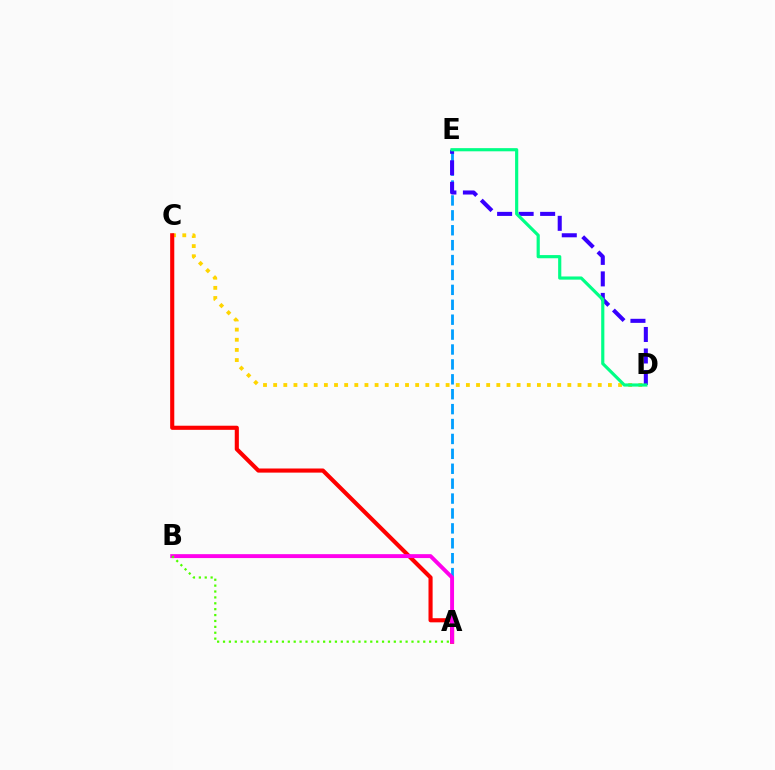{('C', 'D'): [{'color': '#ffd500', 'line_style': 'dotted', 'thickness': 2.76}], ('A', 'C'): [{'color': '#ff0000', 'line_style': 'solid', 'thickness': 2.96}], ('A', 'E'): [{'color': '#009eff', 'line_style': 'dashed', 'thickness': 2.03}], ('A', 'B'): [{'color': '#ff00ed', 'line_style': 'solid', 'thickness': 2.82}, {'color': '#4fff00', 'line_style': 'dotted', 'thickness': 1.6}], ('D', 'E'): [{'color': '#3700ff', 'line_style': 'dashed', 'thickness': 2.92}, {'color': '#00ff86', 'line_style': 'solid', 'thickness': 2.28}]}